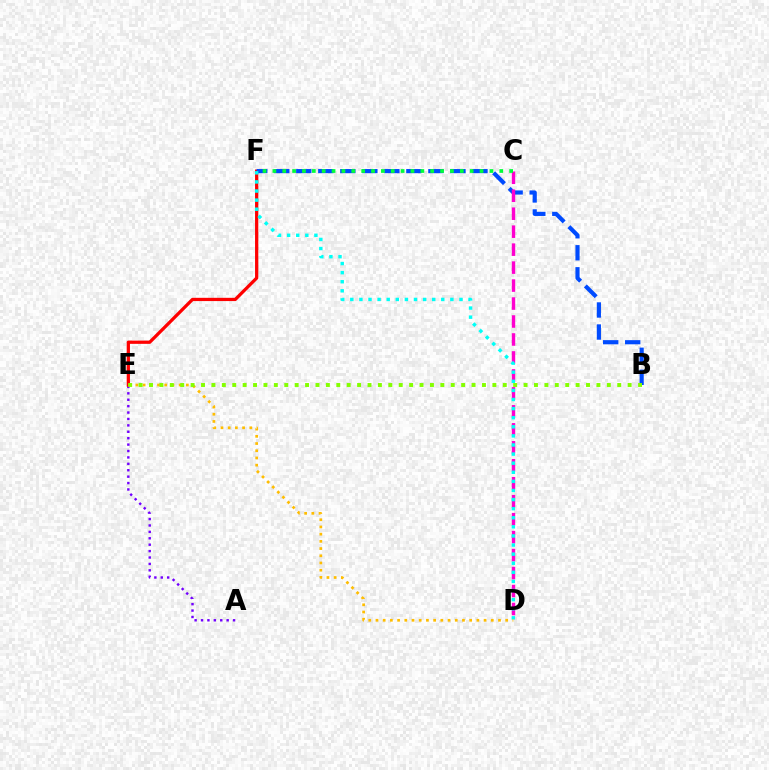{('A', 'E'): [{'color': '#7200ff', 'line_style': 'dotted', 'thickness': 1.74}], ('E', 'F'): [{'color': '#ff0000', 'line_style': 'solid', 'thickness': 2.34}], ('B', 'F'): [{'color': '#004bff', 'line_style': 'dashed', 'thickness': 2.99}], ('C', 'D'): [{'color': '#ff00cf', 'line_style': 'dashed', 'thickness': 2.44}], ('D', 'F'): [{'color': '#00fff6', 'line_style': 'dotted', 'thickness': 2.47}], ('C', 'F'): [{'color': '#00ff39', 'line_style': 'dotted', 'thickness': 2.68}], ('D', 'E'): [{'color': '#ffbd00', 'line_style': 'dotted', 'thickness': 1.96}], ('B', 'E'): [{'color': '#84ff00', 'line_style': 'dotted', 'thickness': 2.83}]}